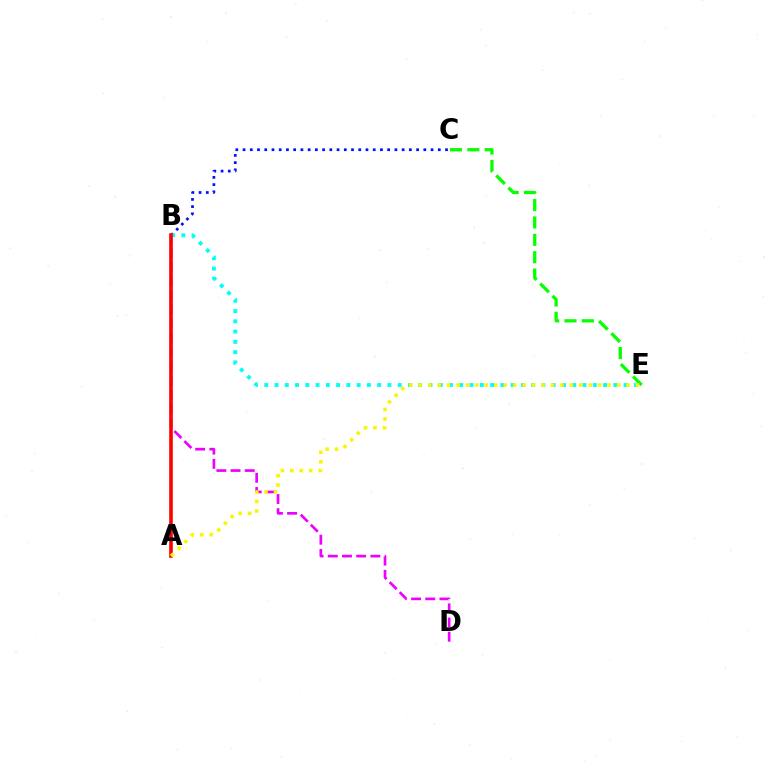{('B', 'D'): [{'color': '#ee00ff', 'line_style': 'dashed', 'thickness': 1.93}], ('C', 'E'): [{'color': '#08ff00', 'line_style': 'dashed', 'thickness': 2.36}], ('B', 'C'): [{'color': '#0010ff', 'line_style': 'dotted', 'thickness': 1.96}], ('B', 'E'): [{'color': '#00fff6', 'line_style': 'dotted', 'thickness': 2.79}], ('A', 'B'): [{'color': '#ff0000', 'line_style': 'solid', 'thickness': 2.59}], ('A', 'E'): [{'color': '#fcf500', 'line_style': 'dotted', 'thickness': 2.57}]}